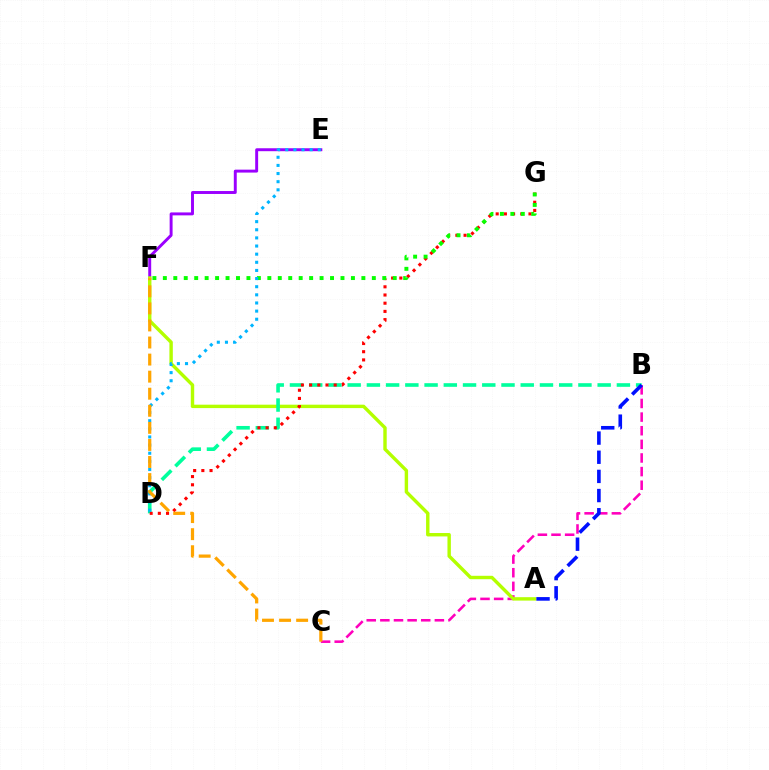{('E', 'F'): [{'color': '#9b00ff', 'line_style': 'solid', 'thickness': 2.11}], ('B', 'C'): [{'color': '#ff00bd', 'line_style': 'dashed', 'thickness': 1.85}], ('A', 'F'): [{'color': '#b3ff00', 'line_style': 'solid', 'thickness': 2.46}], ('B', 'D'): [{'color': '#00ff9d', 'line_style': 'dashed', 'thickness': 2.61}], ('D', 'G'): [{'color': '#ff0000', 'line_style': 'dotted', 'thickness': 2.23}], ('F', 'G'): [{'color': '#08ff00', 'line_style': 'dotted', 'thickness': 2.84}], ('A', 'B'): [{'color': '#0010ff', 'line_style': 'dashed', 'thickness': 2.6}], ('D', 'E'): [{'color': '#00b5ff', 'line_style': 'dotted', 'thickness': 2.21}], ('C', 'F'): [{'color': '#ffa500', 'line_style': 'dashed', 'thickness': 2.32}]}